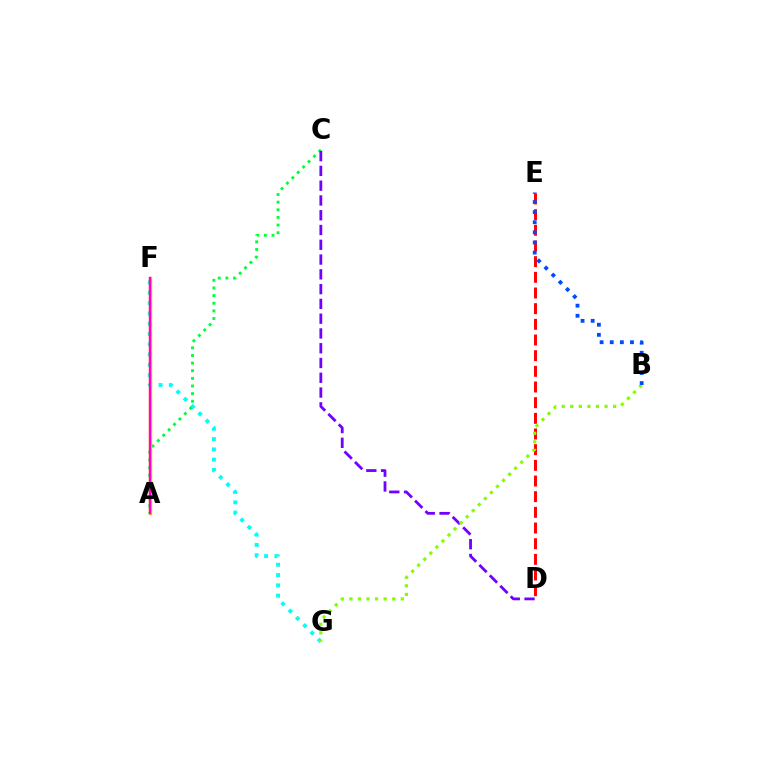{('D', 'E'): [{'color': '#ff0000', 'line_style': 'dashed', 'thickness': 2.13}], ('F', 'G'): [{'color': '#00fff6', 'line_style': 'dotted', 'thickness': 2.8}], ('A', 'C'): [{'color': '#00ff39', 'line_style': 'dotted', 'thickness': 2.07}], ('C', 'D'): [{'color': '#7200ff', 'line_style': 'dashed', 'thickness': 2.01}], ('A', 'F'): [{'color': '#ffbd00', 'line_style': 'solid', 'thickness': 2.42}, {'color': '#ff00cf', 'line_style': 'solid', 'thickness': 1.67}], ('B', 'G'): [{'color': '#84ff00', 'line_style': 'dotted', 'thickness': 2.33}], ('B', 'E'): [{'color': '#004bff', 'line_style': 'dotted', 'thickness': 2.75}]}